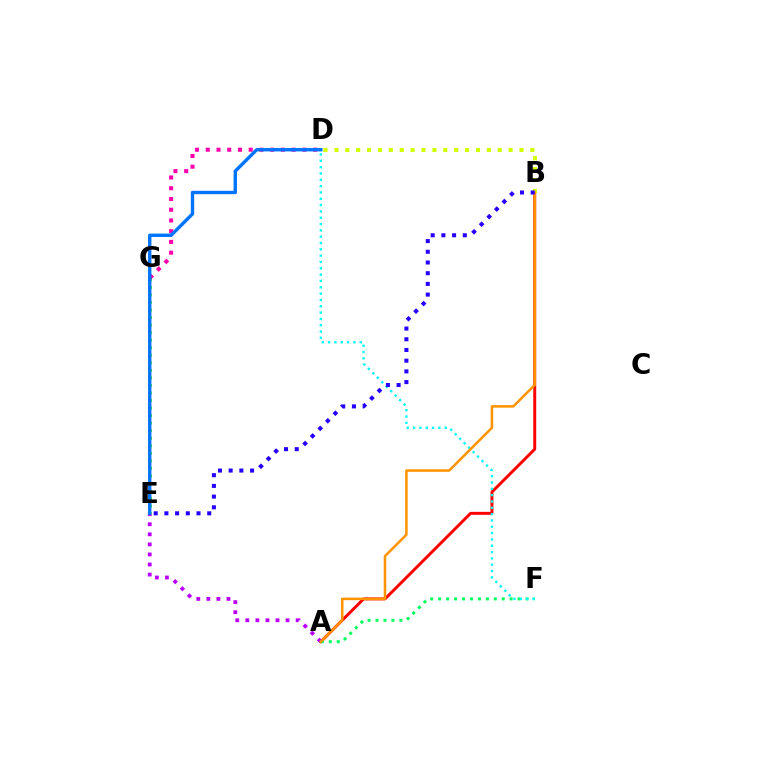{('A', 'B'): [{'color': '#ff0000', 'line_style': 'solid', 'thickness': 2.13}, {'color': '#ff9400', 'line_style': 'solid', 'thickness': 1.83}], ('E', 'G'): [{'color': '#3dff00', 'line_style': 'dotted', 'thickness': 2.05}], ('D', 'G'): [{'color': '#ff00ac', 'line_style': 'dotted', 'thickness': 2.92}], ('B', 'D'): [{'color': '#d1ff00', 'line_style': 'dotted', 'thickness': 2.96}], ('A', 'F'): [{'color': '#00ff5c', 'line_style': 'dotted', 'thickness': 2.16}], ('D', 'F'): [{'color': '#00fff6', 'line_style': 'dotted', 'thickness': 1.72}], ('A', 'E'): [{'color': '#b900ff', 'line_style': 'dotted', 'thickness': 2.73}], ('B', 'E'): [{'color': '#2500ff', 'line_style': 'dotted', 'thickness': 2.91}], ('D', 'E'): [{'color': '#0074ff', 'line_style': 'solid', 'thickness': 2.43}]}